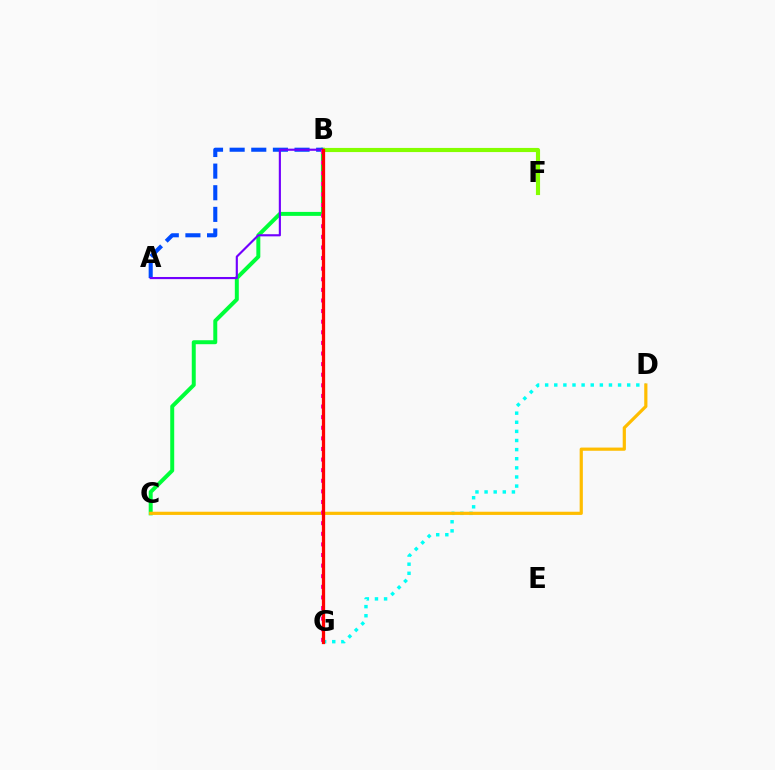{('B', 'C'): [{'color': '#00ff39', 'line_style': 'solid', 'thickness': 2.86}], ('D', 'G'): [{'color': '#00fff6', 'line_style': 'dotted', 'thickness': 2.48}], ('B', 'F'): [{'color': '#84ff00', 'line_style': 'solid', 'thickness': 2.98}], ('C', 'D'): [{'color': '#ffbd00', 'line_style': 'solid', 'thickness': 2.3}], ('A', 'B'): [{'color': '#004bff', 'line_style': 'dashed', 'thickness': 2.94}, {'color': '#7200ff', 'line_style': 'solid', 'thickness': 1.54}], ('B', 'G'): [{'color': '#ff00cf', 'line_style': 'dotted', 'thickness': 2.88}, {'color': '#ff0000', 'line_style': 'solid', 'thickness': 2.35}]}